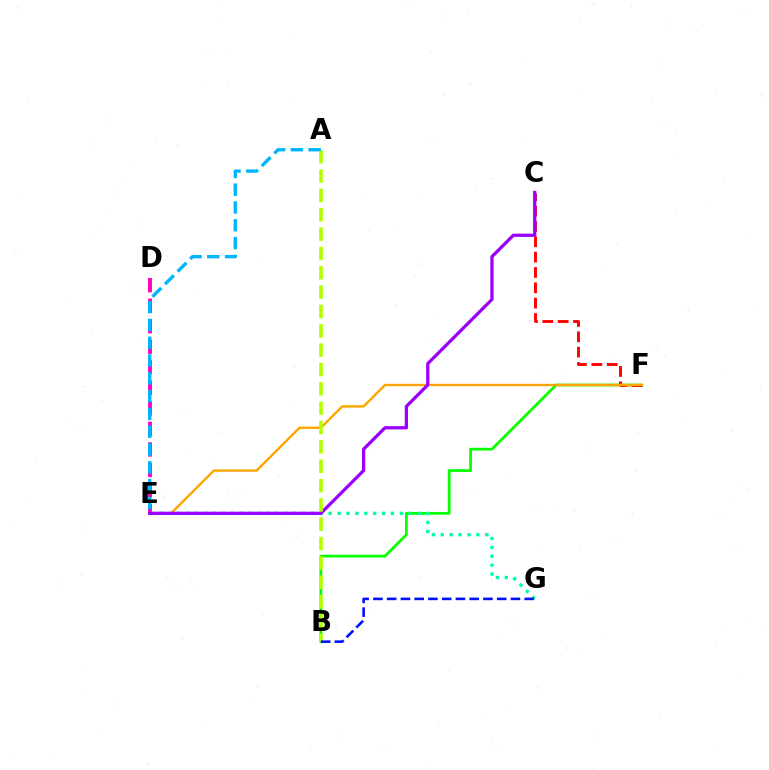{('B', 'F'): [{'color': '#08ff00', 'line_style': 'solid', 'thickness': 1.99}], ('D', 'E'): [{'color': '#ff00bd', 'line_style': 'dashed', 'thickness': 2.79}], ('C', 'F'): [{'color': '#ff0000', 'line_style': 'dashed', 'thickness': 2.08}], ('E', 'G'): [{'color': '#00ff9d', 'line_style': 'dotted', 'thickness': 2.42}], ('E', 'F'): [{'color': '#ffa500', 'line_style': 'solid', 'thickness': 1.73}], ('C', 'E'): [{'color': '#9b00ff', 'line_style': 'solid', 'thickness': 2.35}], ('A', 'B'): [{'color': '#b3ff00', 'line_style': 'dashed', 'thickness': 2.63}], ('B', 'G'): [{'color': '#0010ff', 'line_style': 'dashed', 'thickness': 1.87}], ('A', 'E'): [{'color': '#00b5ff', 'line_style': 'dashed', 'thickness': 2.42}]}